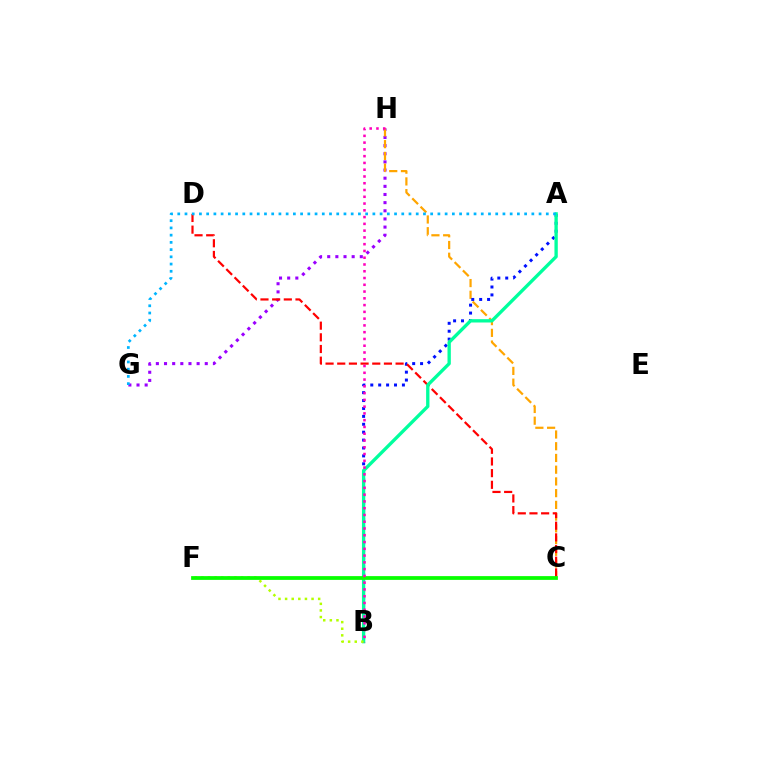{('G', 'H'): [{'color': '#9b00ff', 'line_style': 'dotted', 'thickness': 2.21}], ('C', 'H'): [{'color': '#ffa500', 'line_style': 'dashed', 'thickness': 1.59}], ('A', 'B'): [{'color': '#0010ff', 'line_style': 'dotted', 'thickness': 2.15}, {'color': '#00ff9d', 'line_style': 'solid', 'thickness': 2.4}], ('C', 'D'): [{'color': '#ff0000', 'line_style': 'dashed', 'thickness': 1.59}], ('A', 'G'): [{'color': '#00b5ff', 'line_style': 'dotted', 'thickness': 1.96}], ('B', 'F'): [{'color': '#b3ff00', 'line_style': 'dotted', 'thickness': 1.8}], ('C', 'F'): [{'color': '#08ff00', 'line_style': 'solid', 'thickness': 2.71}], ('B', 'H'): [{'color': '#ff00bd', 'line_style': 'dotted', 'thickness': 1.84}]}